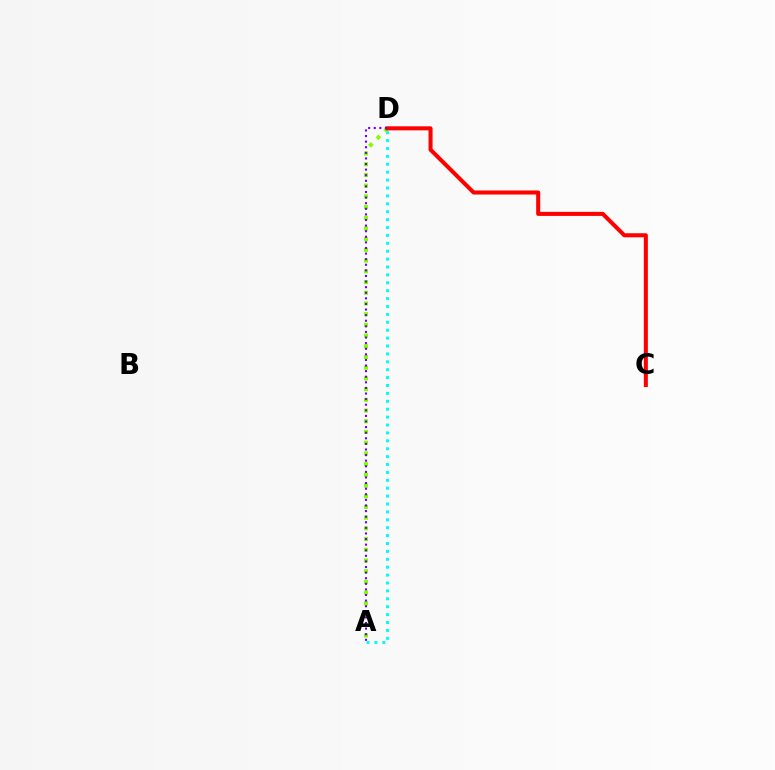{('A', 'D'): [{'color': '#00fff6', 'line_style': 'dotted', 'thickness': 2.15}, {'color': '#84ff00', 'line_style': 'dotted', 'thickness': 2.91}, {'color': '#7200ff', 'line_style': 'dotted', 'thickness': 1.52}], ('C', 'D'): [{'color': '#ff0000', 'line_style': 'solid', 'thickness': 2.92}]}